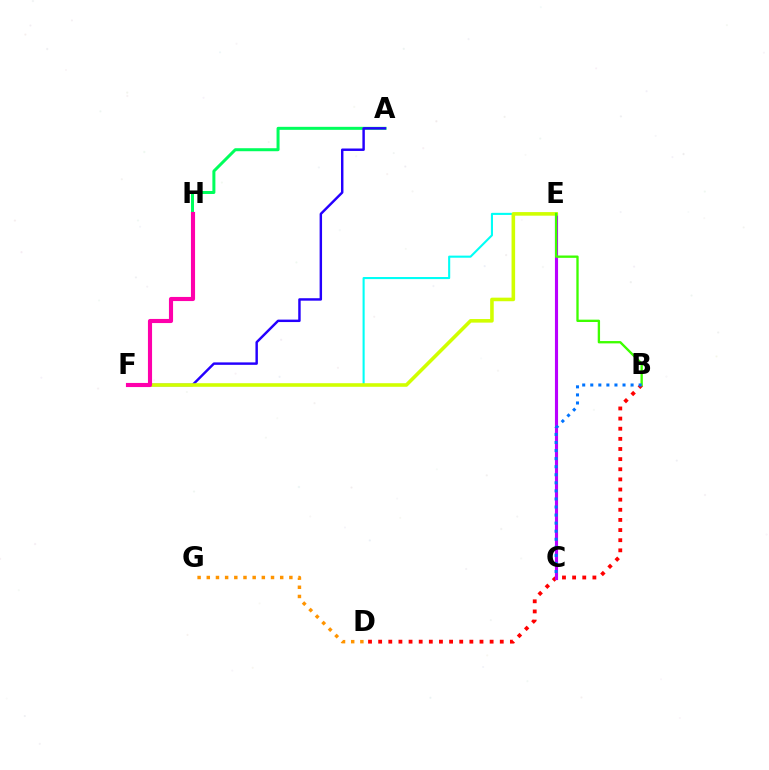{('E', 'F'): [{'color': '#00fff6', 'line_style': 'solid', 'thickness': 1.51}, {'color': '#d1ff00', 'line_style': 'solid', 'thickness': 2.58}], ('B', 'D'): [{'color': '#ff0000', 'line_style': 'dotted', 'thickness': 2.75}], ('C', 'E'): [{'color': '#b900ff', 'line_style': 'solid', 'thickness': 2.25}], ('A', 'H'): [{'color': '#00ff5c', 'line_style': 'solid', 'thickness': 2.16}], ('D', 'G'): [{'color': '#ff9400', 'line_style': 'dotted', 'thickness': 2.49}], ('A', 'F'): [{'color': '#2500ff', 'line_style': 'solid', 'thickness': 1.76}], ('B', 'E'): [{'color': '#3dff00', 'line_style': 'solid', 'thickness': 1.68}], ('F', 'H'): [{'color': '#ff00ac', 'line_style': 'solid', 'thickness': 2.97}], ('B', 'C'): [{'color': '#0074ff', 'line_style': 'dotted', 'thickness': 2.19}]}